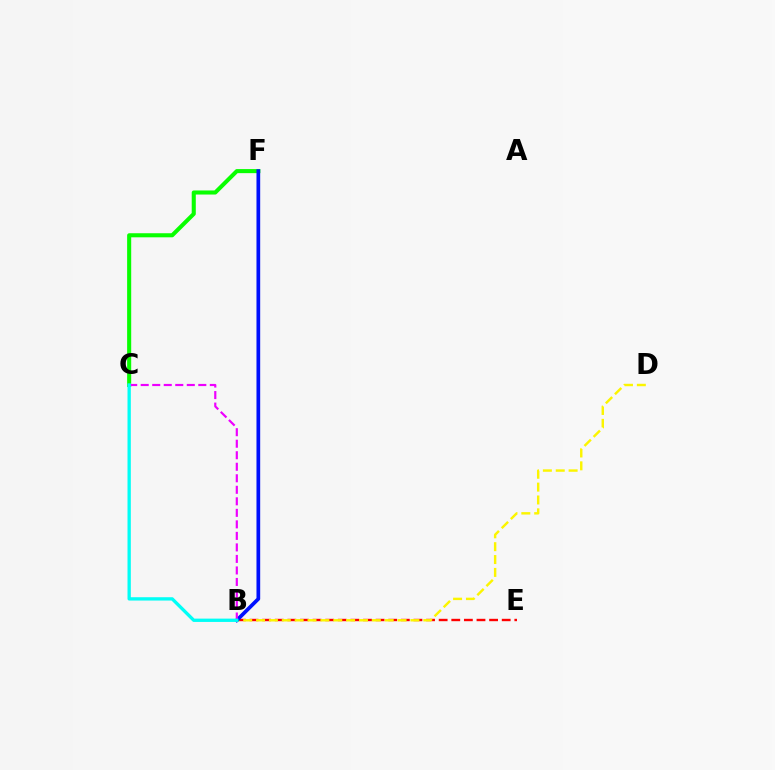{('B', 'E'): [{'color': '#ff0000', 'line_style': 'dashed', 'thickness': 1.71}], ('C', 'F'): [{'color': '#08ff00', 'line_style': 'solid', 'thickness': 2.93}], ('B', 'D'): [{'color': '#fcf500', 'line_style': 'dashed', 'thickness': 1.75}], ('B', 'F'): [{'color': '#0010ff', 'line_style': 'solid', 'thickness': 2.67}], ('B', 'C'): [{'color': '#ee00ff', 'line_style': 'dashed', 'thickness': 1.57}, {'color': '#00fff6', 'line_style': 'solid', 'thickness': 2.39}]}